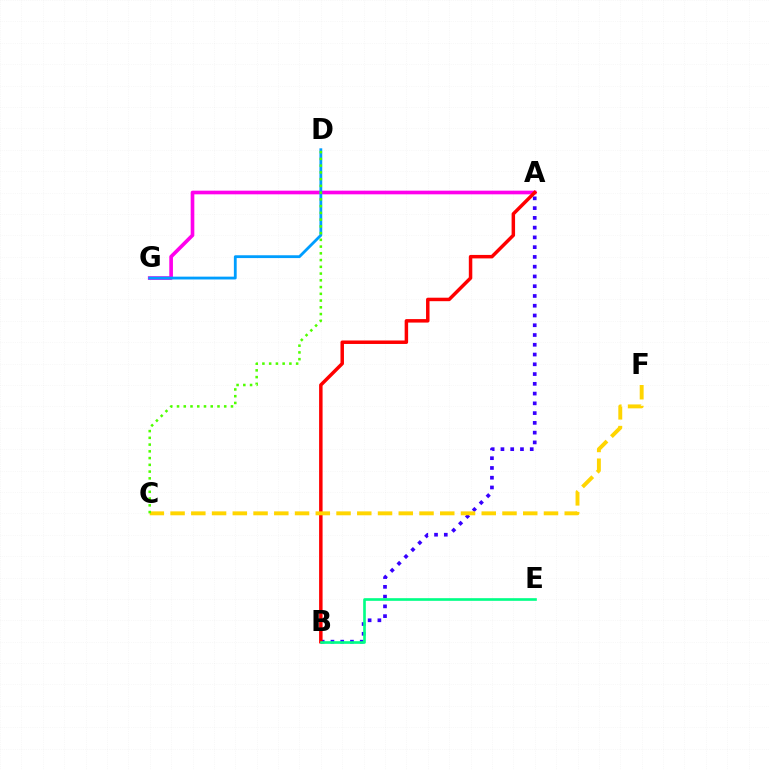{('A', 'G'): [{'color': '#ff00ed', 'line_style': 'solid', 'thickness': 2.63}], ('A', 'B'): [{'color': '#3700ff', 'line_style': 'dotted', 'thickness': 2.65}, {'color': '#ff0000', 'line_style': 'solid', 'thickness': 2.5}], ('D', 'G'): [{'color': '#009eff', 'line_style': 'solid', 'thickness': 2.03}], ('B', 'E'): [{'color': '#00ff86', 'line_style': 'solid', 'thickness': 1.91}], ('C', 'F'): [{'color': '#ffd500', 'line_style': 'dashed', 'thickness': 2.82}], ('C', 'D'): [{'color': '#4fff00', 'line_style': 'dotted', 'thickness': 1.83}]}